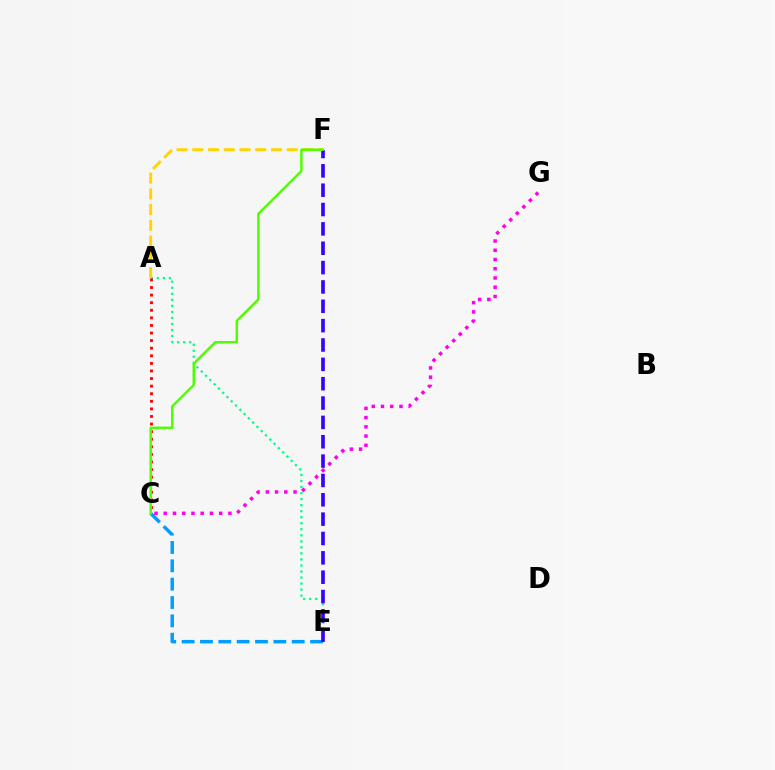{('A', 'E'): [{'color': '#00ff86', 'line_style': 'dotted', 'thickness': 1.64}], ('C', 'E'): [{'color': '#009eff', 'line_style': 'dashed', 'thickness': 2.49}], ('C', 'G'): [{'color': '#ff00ed', 'line_style': 'dotted', 'thickness': 2.51}], ('A', 'F'): [{'color': '#ffd500', 'line_style': 'dashed', 'thickness': 2.14}], ('A', 'C'): [{'color': '#ff0000', 'line_style': 'dotted', 'thickness': 2.06}], ('E', 'F'): [{'color': '#3700ff', 'line_style': 'dashed', 'thickness': 2.63}], ('C', 'F'): [{'color': '#4fff00', 'line_style': 'solid', 'thickness': 1.77}]}